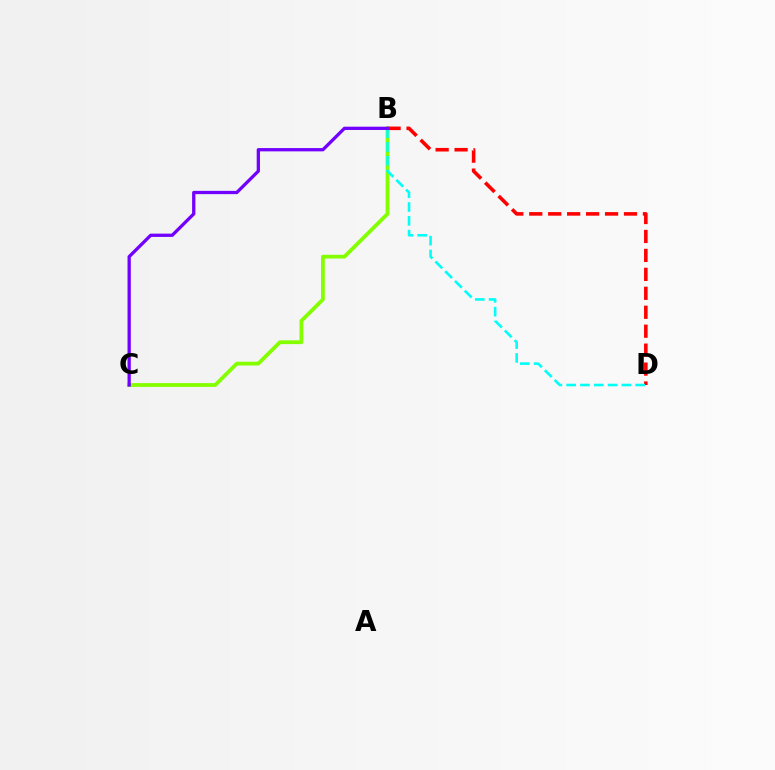{('B', 'C'): [{'color': '#84ff00', 'line_style': 'solid', 'thickness': 2.73}, {'color': '#7200ff', 'line_style': 'solid', 'thickness': 2.36}], ('B', 'D'): [{'color': '#ff0000', 'line_style': 'dashed', 'thickness': 2.57}, {'color': '#00fff6', 'line_style': 'dashed', 'thickness': 1.88}]}